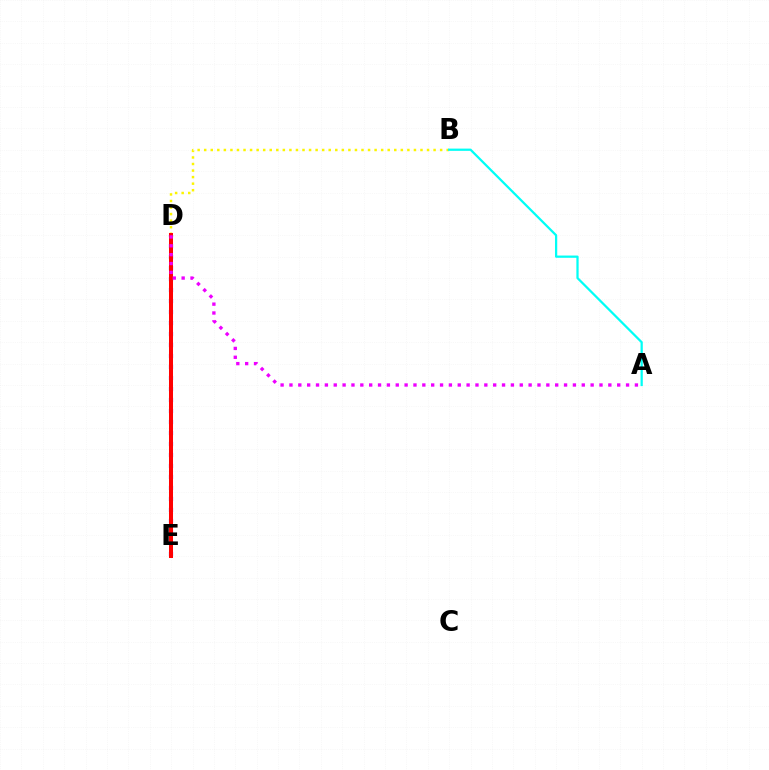{('D', 'E'): [{'color': '#0010ff', 'line_style': 'dotted', 'thickness': 2.99}, {'color': '#08ff00', 'line_style': 'dashed', 'thickness': 1.59}, {'color': '#ff0000', 'line_style': 'solid', 'thickness': 2.89}], ('B', 'D'): [{'color': '#fcf500', 'line_style': 'dotted', 'thickness': 1.78}], ('A', 'B'): [{'color': '#00fff6', 'line_style': 'solid', 'thickness': 1.62}], ('A', 'D'): [{'color': '#ee00ff', 'line_style': 'dotted', 'thickness': 2.41}]}